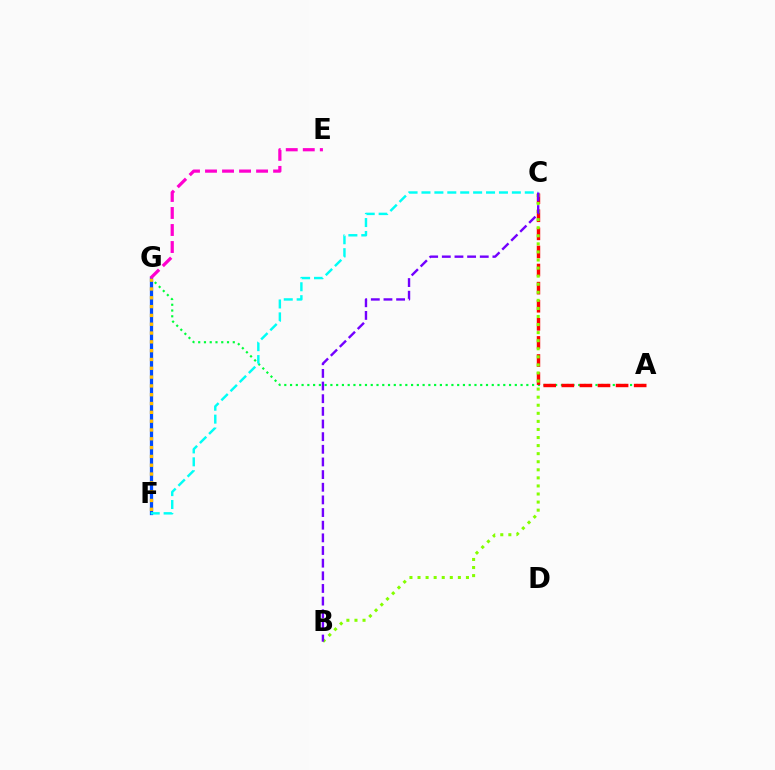{('A', 'G'): [{'color': '#00ff39', 'line_style': 'dotted', 'thickness': 1.57}], ('A', 'C'): [{'color': '#ff0000', 'line_style': 'dashed', 'thickness': 2.46}], ('F', 'G'): [{'color': '#004bff', 'line_style': 'solid', 'thickness': 2.35}, {'color': '#ffbd00', 'line_style': 'dotted', 'thickness': 2.39}], ('B', 'C'): [{'color': '#84ff00', 'line_style': 'dotted', 'thickness': 2.19}, {'color': '#7200ff', 'line_style': 'dashed', 'thickness': 1.72}], ('C', 'F'): [{'color': '#00fff6', 'line_style': 'dashed', 'thickness': 1.75}], ('E', 'G'): [{'color': '#ff00cf', 'line_style': 'dashed', 'thickness': 2.31}]}